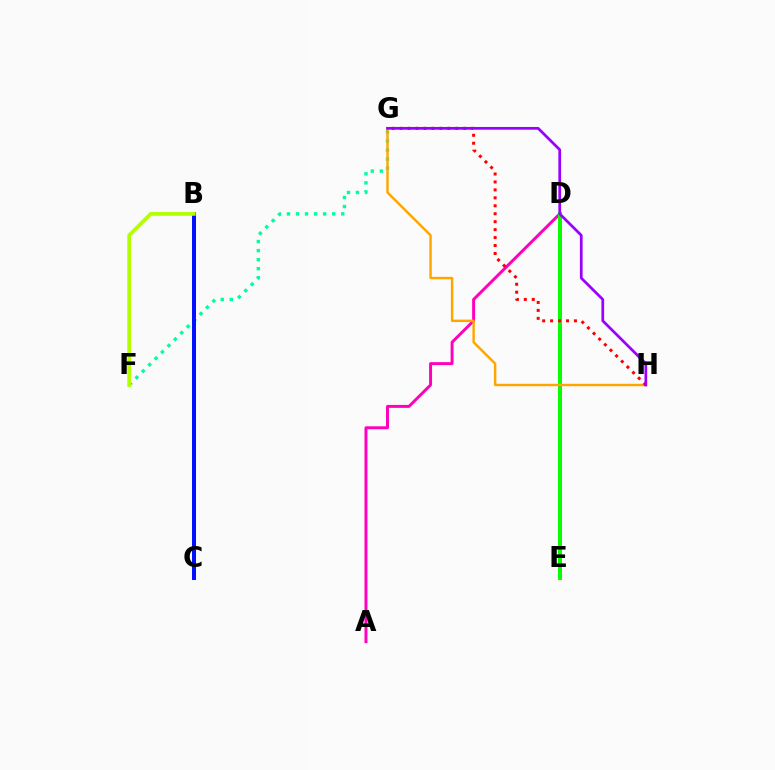{('A', 'D'): [{'color': '#ff00bd', 'line_style': 'solid', 'thickness': 2.13}], ('F', 'G'): [{'color': '#00ff9d', 'line_style': 'dotted', 'thickness': 2.46}], ('D', 'E'): [{'color': '#08ff00', 'line_style': 'solid', 'thickness': 2.87}], ('B', 'C'): [{'color': '#00b5ff', 'line_style': 'dotted', 'thickness': 1.97}, {'color': '#0010ff', 'line_style': 'solid', 'thickness': 2.86}], ('G', 'H'): [{'color': '#ffa500', 'line_style': 'solid', 'thickness': 1.75}, {'color': '#ff0000', 'line_style': 'dotted', 'thickness': 2.16}, {'color': '#9b00ff', 'line_style': 'solid', 'thickness': 1.96}], ('B', 'F'): [{'color': '#b3ff00', 'line_style': 'solid', 'thickness': 2.69}]}